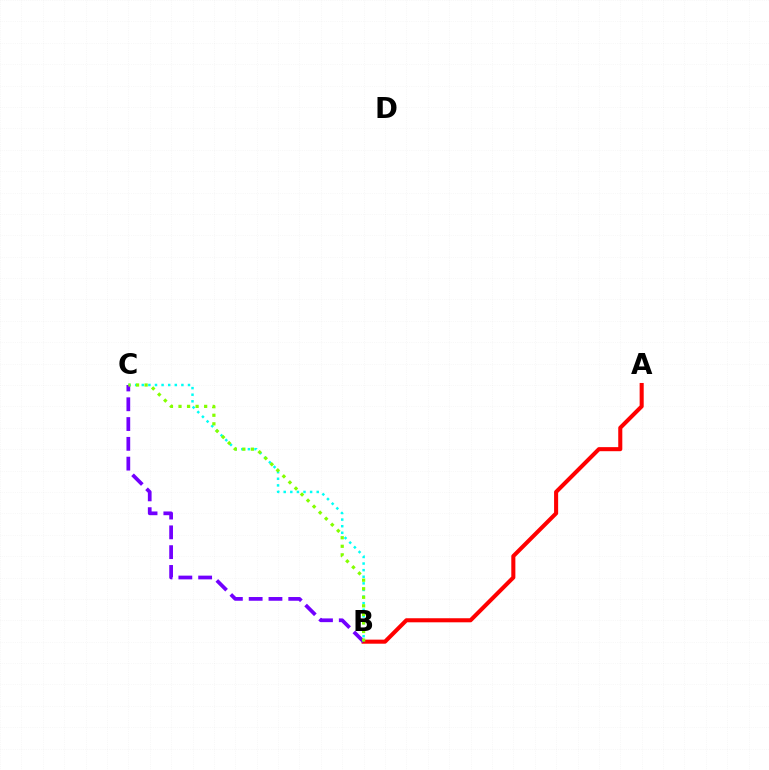{('A', 'B'): [{'color': '#ff0000', 'line_style': 'solid', 'thickness': 2.93}], ('B', 'C'): [{'color': '#00fff6', 'line_style': 'dotted', 'thickness': 1.79}, {'color': '#7200ff', 'line_style': 'dashed', 'thickness': 2.69}, {'color': '#84ff00', 'line_style': 'dotted', 'thickness': 2.32}]}